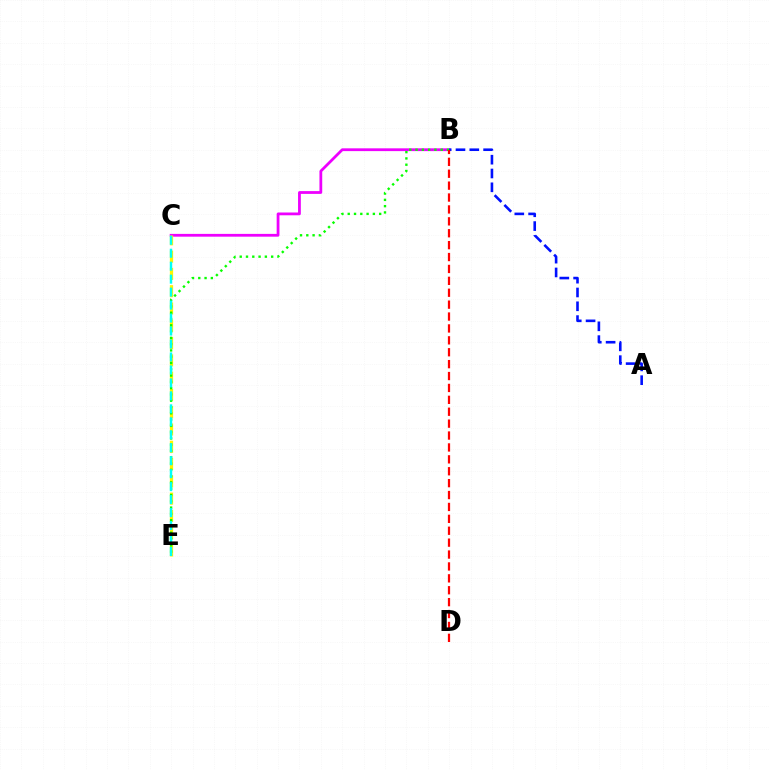{('B', 'C'): [{'color': '#ee00ff', 'line_style': 'solid', 'thickness': 2.01}], ('C', 'E'): [{'color': '#fcf500', 'line_style': 'dashed', 'thickness': 2.35}, {'color': '#00fff6', 'line_style': 'dashed', 'thickness': 1.76}], ('B', 'E'): [{'color': '#08ff00', 'line_style': 'dotted', 'thickness': 1.71}], ('A', 'B'): [{'color': '#0010ff', 'line_style': 'dashed', 'thickness': 1.88}], ('B', 'D'): [{'color': '#ff0000', 'line_style': 'dashed', 'thickness': 1.62}]}